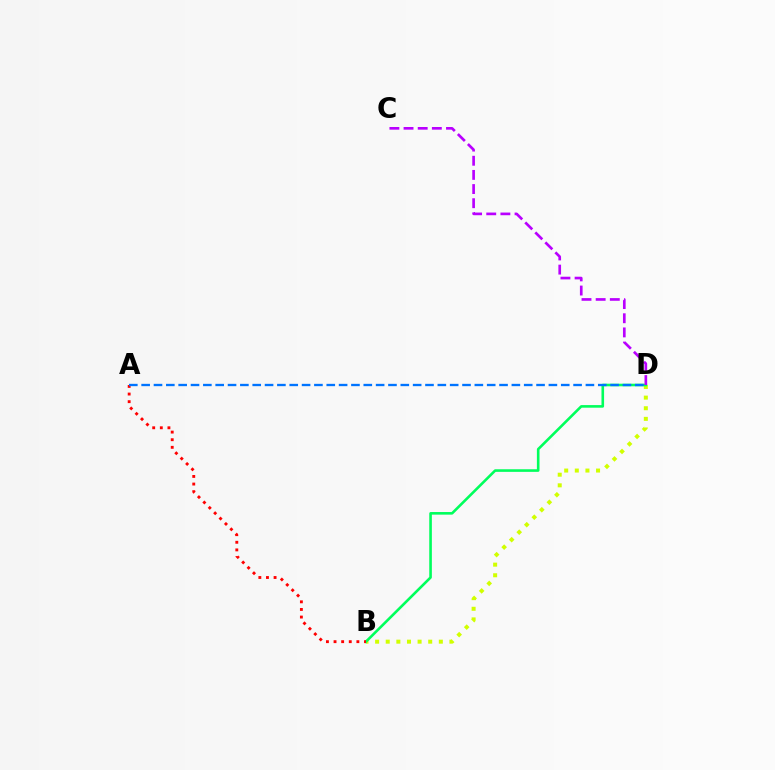{('B', 'D'): [{'color': '#d1ff00', 'line_style': 'dotted', 'thickness': 2.89}, {'color': '#00ff5c', 'line_style': 'solid', 'thickness': 1.88}], ('C', 'D'): [{'color': '#b900ff', 'line_style': 'dashed', 'thickness': 1.92}], ('A', 'B'): [{'color': '#ff0000', 'line_style': 'dotted', 'thickness': 2.07}], ('A', 'D'): [{'color': '#0074ff', 'line_style': 'dashed', 'thickness': 1.68}]}